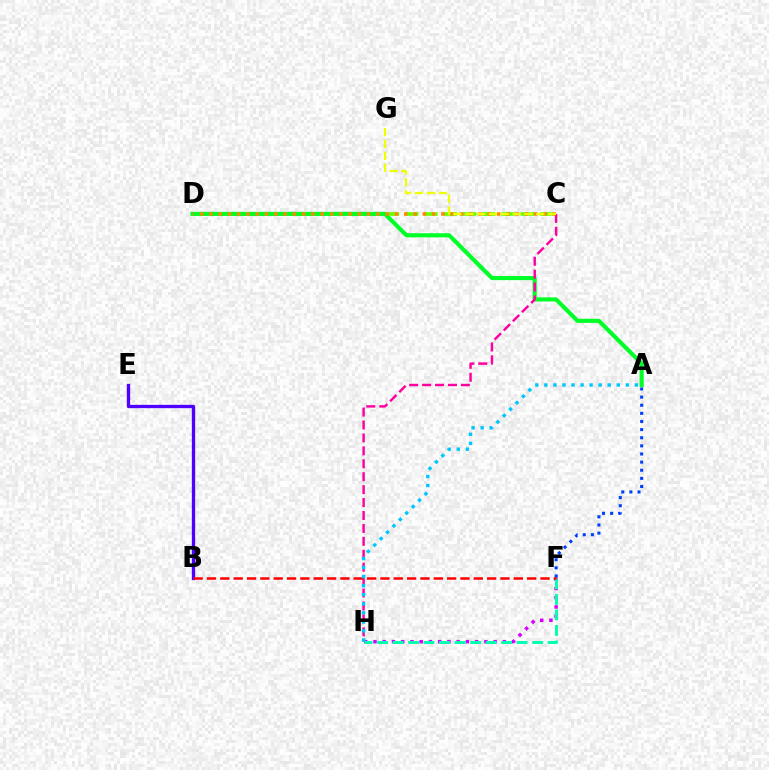{('C', 'D'): [{'color': '#66ff00', 'line_style': 'dashed', 'thickness': 2.62}, {'color': '#ff8800', 'line_style': 'dotted', 'thickness': 2.52}], ('F', 'H'): [{'color': '#d600ff', 'line_style': 'dotted', 'thickness': 2.51}, {'color': '#00ffaf', 'line_style': 'dashed', 'thickness': 2.11}], ('A', 'F'): [{'color': '#003fff', 'line_style': 'dotted', 'thickness': 2.21}], ('A', 'D'): [{'color': '#00ff27', 'line_style': 'solid', 'thickness': 2.96}], ('C', 'H'): [{'color': '#ff00a0', 'line_style': 'dashed', 'thickness': 1.76}], ('B', 'E'): [{'color': '#4f00ff', 'line_style': 'solid', 'thickness': 2.39}], ('B', 'F'): [{'color': '#ff0000', 'line_style': 'dashed', 'thickness': 1.81}], ('C', 'G'): [{'color': '#eeff00', 'line_style': 'dashed', 'thickness': 1.61}], ('A', 'H'): [{'color': '#00c7ff', 'line_style': 'dotted', 'thickness': 2.46}]}